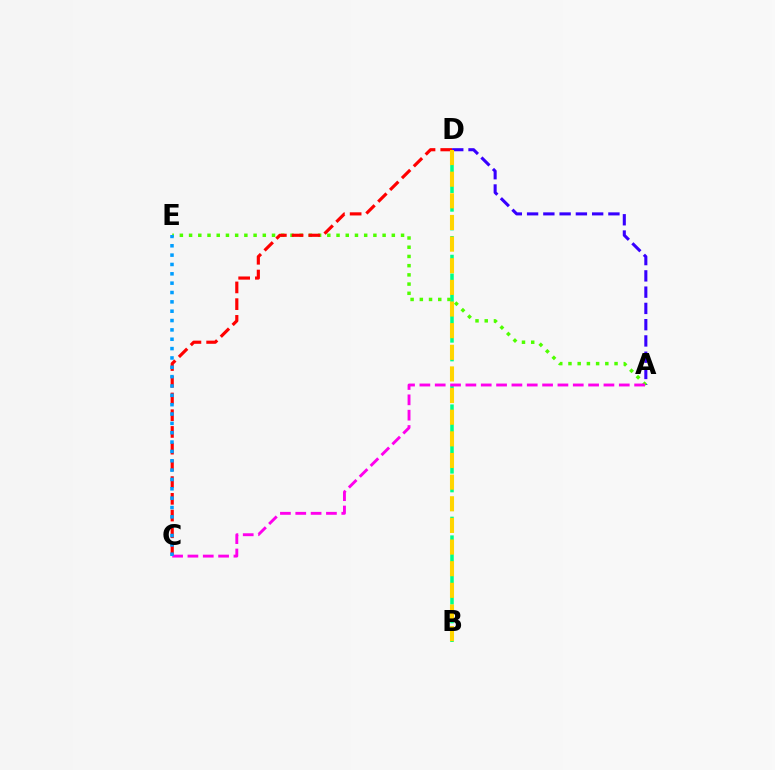{('A', 'D'): [{'color': '#3700ff', 'line_style': 'dashed', 'thickness': 2.21}], ('B', 'D'): [{'color': '#00ff86', 'line_style': 'dashed', 'thickness': 2.54}, {'color': '#ffd500', 'line_style': 'dashed', 'thickness': 2.94}], ('A', 'E'): [{'color': '#4fff00', 'line_style': 'dotted', 'thickness': 2.5}], ('A', 'C'): [{'color': '#ff00ed', 'line_style': 'dashed', 'thickness': 2.08}], ('C', 'D'): [{'color': '#ff0000', 'line_style': 'dashed', 'thickness': 2.27}], ('C', 'E'): [{'color': '#009eff', 'line_style': 'dotted', 'thickness': 2.54}]}